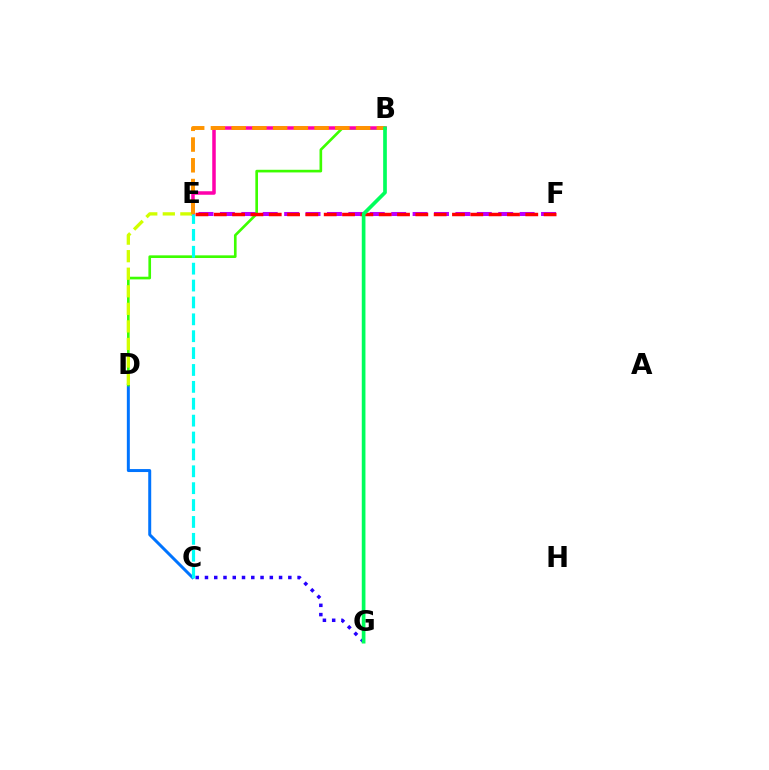{('E', 'F'): [{'color': '#b900ff', 'line_style': 'dashed', 'thickness': 2.91}, {'color': '#ff0000', 'line_style': 'dashed', 'thickness': 2.49}], ('C', 'D'): [{'color': '#0074ff', 'line_style': 'solid', 'thickness': 2.14}], ('C', 'G'): [{'color': '#2500ff', 'line_style': 'dotted', 'thickness': 2.52}], ('B', 'D'): [{'color': '#3dff00', 'line_style': 'solid', 'thickness': 1.91}], ('B', 'E'): [{'color': '#ff00ac', 'line_style': 'solid', 'thickness': 2.53}, {'color': '#ff9400', 'line_style': 'dashed', 'thickness': 2.82}], ('D', 'E'): [{'color': '#d1ff00', 'line_style': 'dashed', 'thickness': 2.39}], ('C', 'E'): [{'color': '#00fff6', 'line_style': 'dashed', 'thickness': 2.29}], ('B', 'G'): [{'color': '#00ff5c', 'line_style': 'solid', 'thickness': 2.65}]}